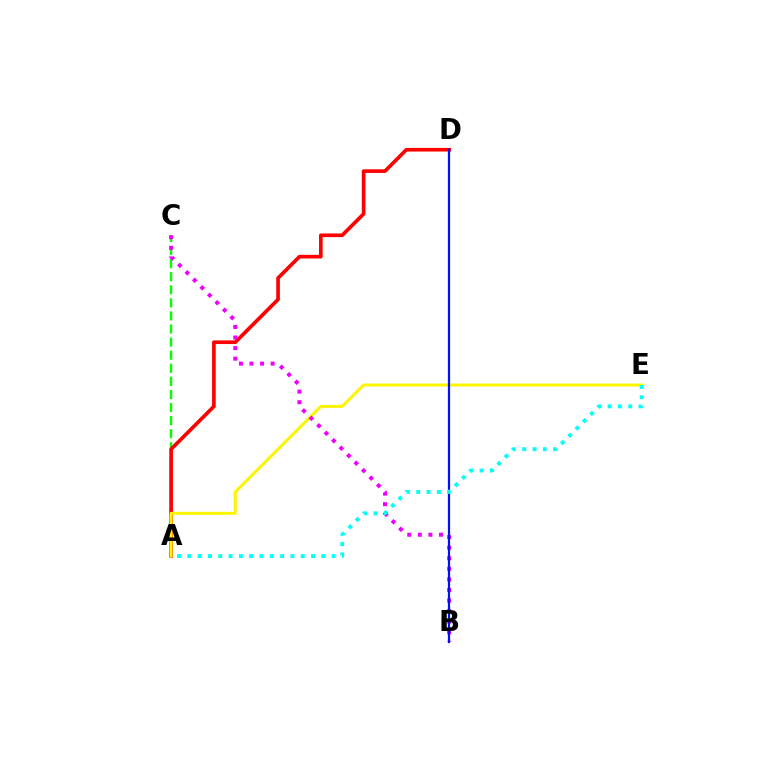{('A', 'C'): [{'color': '#08ff00', 'line_style': 'dashed', 'thickness': 1.78}], ('A', 'D'): [{'color': '#ff0000', 'line_style': 'solid', 'thickness': 2.63}], ('A', 'E'): [{'color': '#fcf500', 'line_style': 'solid', 'thickness': 2.16}, {'color': '#00fff6', 'line_style': 'dotted', 'thickness': 2.8}], ('B', 'C'): [{'color': '#ee00ff', 'line_style': 'dotted', 'thickness': 2.87}], ('B', 'D'): [{'color': '#0010ff', 'line_style': 'solid', 'thickness': 1.6}]}